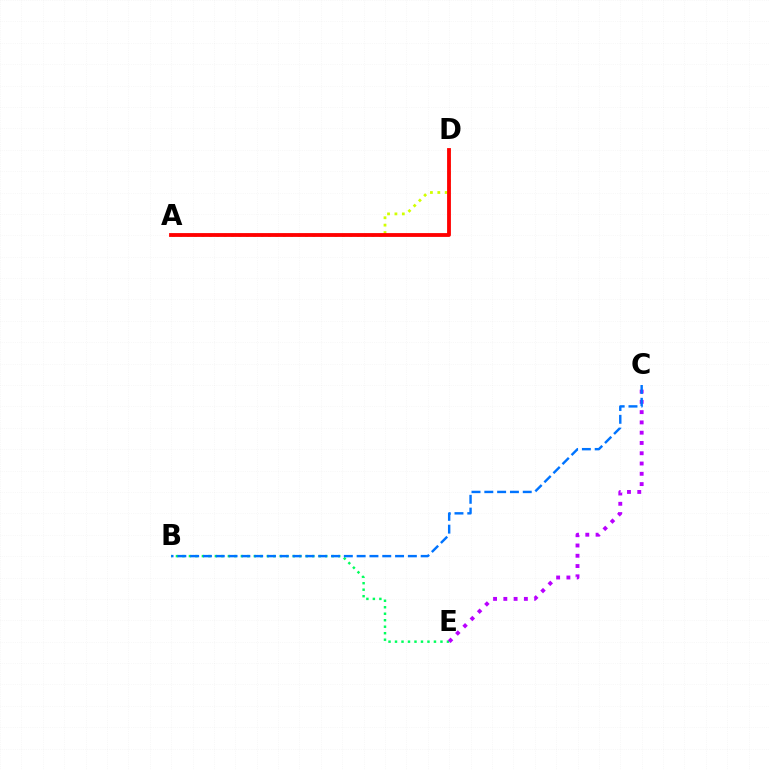{('B', 'E'): [{'color': '#00ff5c', 'line_style': 'dotted', 'thickness': 1.76}], ('C', 'E'): [{'color': '#b900ff', 'line_style': 'dotted', 'thickness': 2.79}], ('A', 'D'): [{'color': '#d1ff00', 'line_style': 'dotted', 'thickness': 2.01}, {'color': '#ff0000', 'line_style': 'solid', 'thickness': 2.75}], ('B', 'C'): [{'color': '#0074ff', 'line_style': 'dashed', 'thickness': 1.74}]}